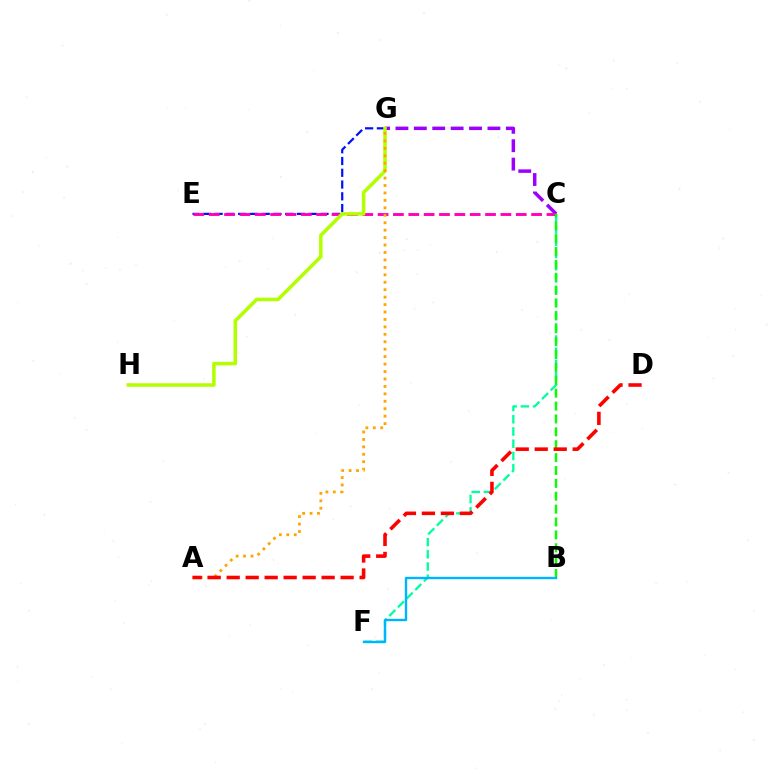{('E', 'G'): [{'color': '#0010ff', 'line_style': 'dashed', 'thickness': 1.6}], ('C', 'F'): [{'color': '#00ff9d', 'line_style': 'dashed', 'thickness': 1.66}], ('C', 'G'): [{'color': '#9b00ff', 'line_style': 'dashed', 'thickness': 2.5}], ('C', 'E'): [{'color': '#ff00bd', 'line_style': 'dashed', 'thickness': 2.09}], ('G', 'H'): [{'color': '#b3ff00', 'line_style': 'solid', 'thickness': 2.55}], ('B', 'C'): [{'color': '#08ff00', 'line_style': 'dashed', 'thickness': 1.75}], ('A', 'G'): [{'color': '#ffa500', 'line_style': 'dotted', 'thickness': 2.02}], ('A', 'D'): [{'color': '#ff0000', 'line_style': 'dashed', 'thickness': 2.58}], ('B', 'F'): [{'color': '#00b5ff', 'line_style': 'solid', 'thickness': 1.73}]}